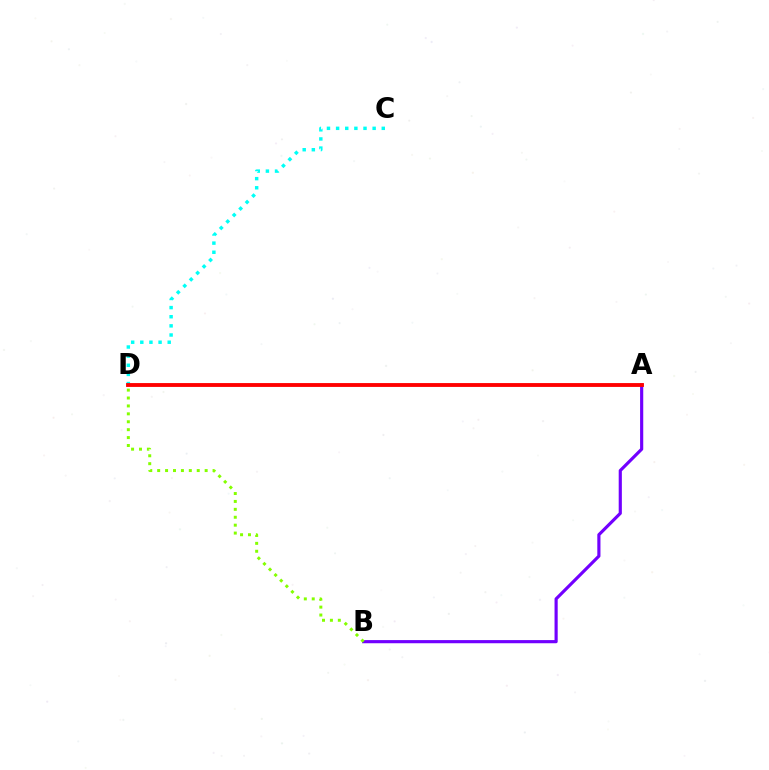{('C', 'D'): [{'color': '#00fff6', 'line_style': 'dotted', 'thickness': 2.48}], ('A', 'B'): [{'color': '#7200ff', 'line_style': 'solid', 'thickness': 2.27}], ('B', 'D'): [{'color': '#84ff00', 'line_style': 'dotted', 'thickness': 2.15}], ('A', 'D'): [{'color': '#ff0000', 'line_style': 'solid', 'thickness': 2.77}]}